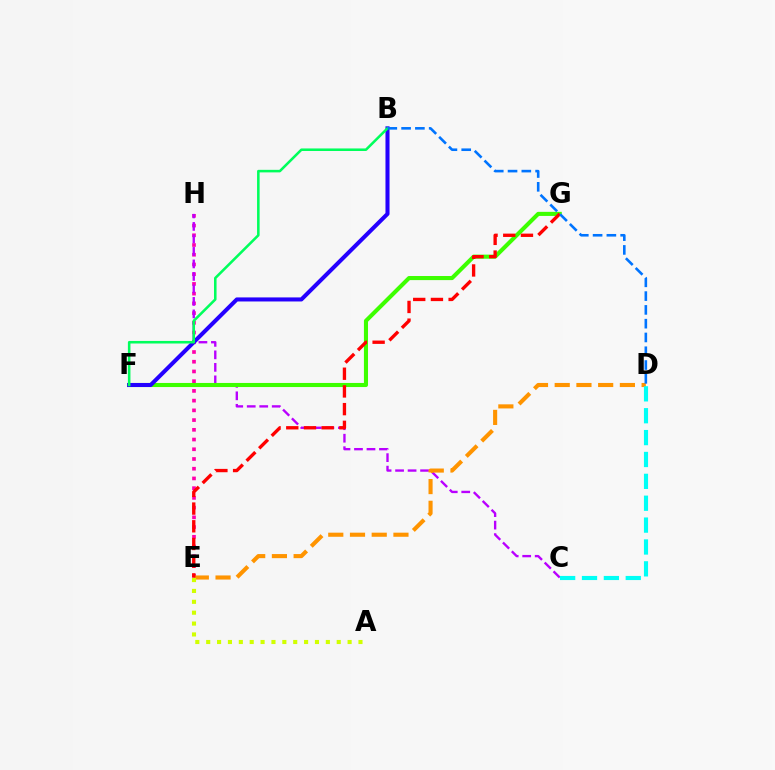{('E', 'H'): [{'color': '#ff00ac', 'line_style': 'dotted', 'thickness': 2.64}], ('C', 'H'): [{'color': '#b900ff', 'line_style': 'dashed', 'thickness': 1.7}], ('F', 'G'): [{'color': '#3dff00', 'line_style': 'solid', 'thickness': 2.94}], ('B', 'F'): [{'color': '#2500ff', 'line_style': 'solid', 'thickness': 2.92}, {'color': '#00ff5c', 'line_style': 'solid', 'thickness': 1.84}], ('D', 'E'): [{'color': '#ff9400', 'line_style': 'dashed', 'thickness': 2.95}], ('E', 'G'): [{'color': '#ff0000', 'line_style': 'dashed', 'thickness': 2.4}], ('A', 'E'): [{'color': '#d1ff00', 'line_style': 'dotted', 'thickness': 2.96}], ('C', 'D'): [{'color': '#00fff6', 'line_style': 'dashed', 'thickness': 2.97}], ('B', 'D'): [{'color': '#0074ff', 'line_style': 'dashed', 'thickness': 1.87}]}